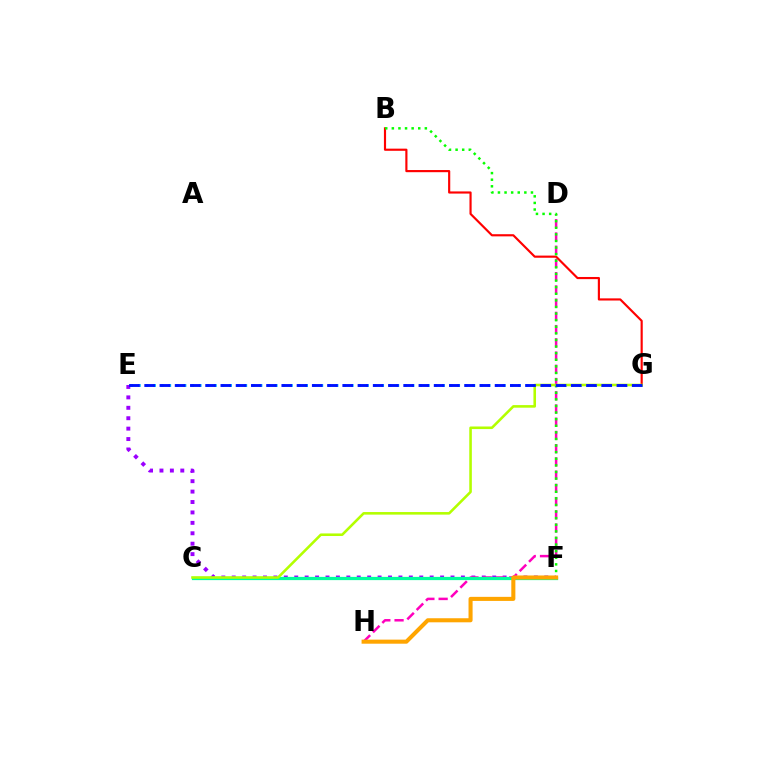{('E', 'F'): [{'color': '#9b00ff', 'line_style': 'dotted', 'thickness': 2.83}], ('E', 'G'): [{'color': '#00b5ff', 'line_style': 'dotted', 'thickness': 2.07}, {'color': '#0010ff', 'line_style': 'dashed', 'thickness': 2.07}], ('D', 'H'): [{'color': '#ff00bd', 'line_style': 'dashed', 'thickness': 1.8}], ('C', 'F'): [{'color': '#00ff9d', 'line_style': 'solid', 'thickness': 2.33}], ('B', 'G'): [{'color': '#ff0000', 'line_style': 'solid', 'thickness': 1.55}], ('B', 'F'): [{'color': '#08ff00', 'line_style': 'dotted', 'thickness': 1.79}], ('C', 'G'): [{'color': '#b3ff00', 'line_style': 'solid', 'thickness': 1.86}], ('F', 'H'): [{'color': '#ffa500', 'line_style': 'solid', 'thickness': 2.93}]}